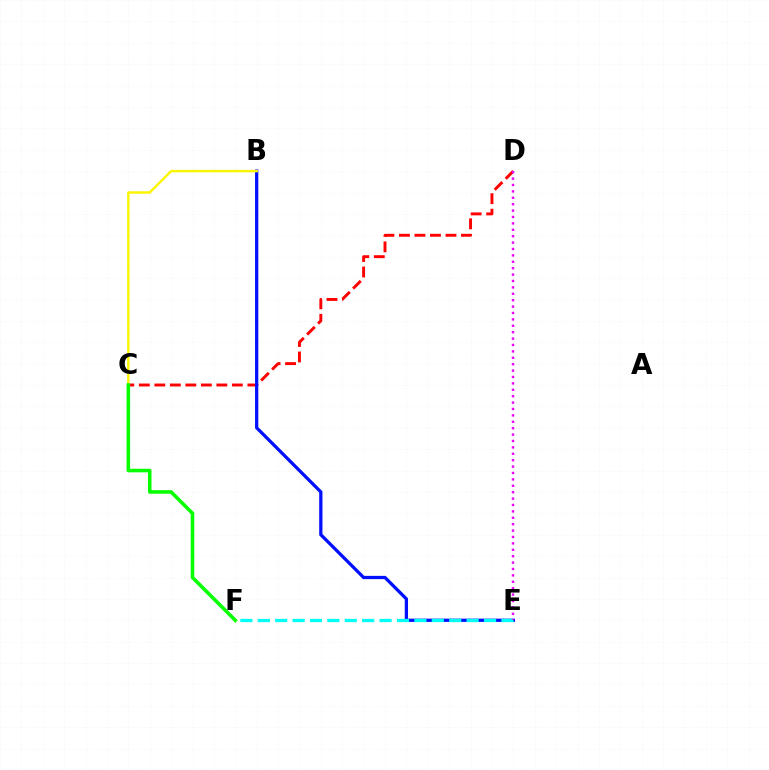{('C', 'D'): [{'color': '#ff0000', 'line_style': 'dashed', 'thickness': 2.11}], ('B', 'E'): [{'color': '#0010ff', 'line_style': 'solid', 'thickness': 2.35}], ('B', 'C'): [{'color': '#fcf500', 'line_style': 'solid', 'thickness': 1.76}], ('C', 'F'): [{'color': '#08ff00', 'line_style': 'solid', 'thickness': 2.56}], ('E', 'F'): [{'color': '#00fff6', 'line_style': 'dashed', 'thickness': 2.36}], ('D', 'E'): [{'color': '#ee00ff', 'line_style': 'dotted', 'thickness': 1.74}]}